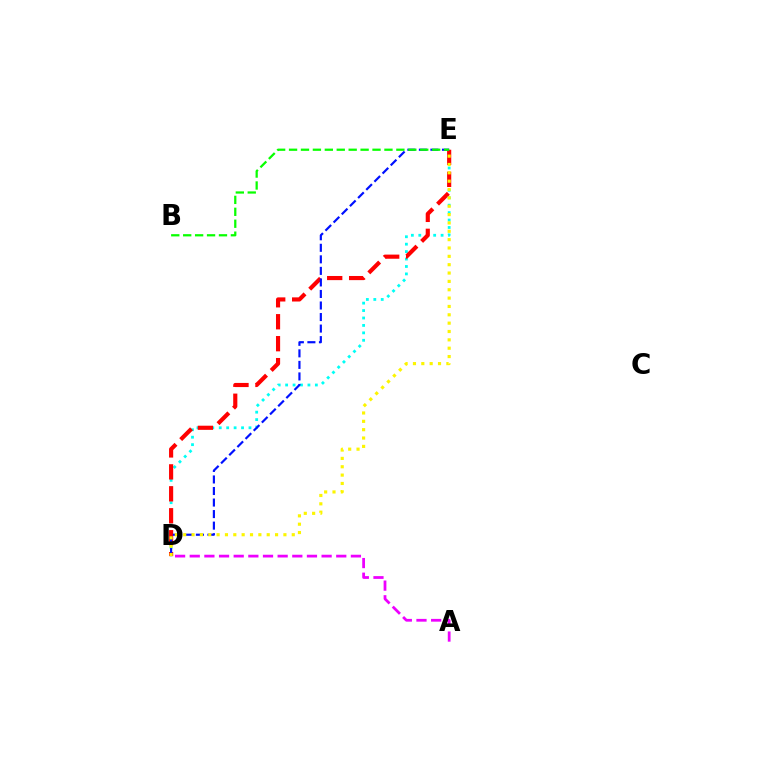{('D', 'E'): [{'color': '#00fff6', 'line_style': 'dotted', 'thickness': 2.02}, {'color': '#ff0000', 'line_style': 'dashed', 'thickness': 2.98}, {'color': '#0010ff', 'line_style': 'dashed', 'thickness': 1.57}, {'color': '#fcf500', 'line_style': 'dotted', 'thickness': 2.27}], ('B', 'E'): [{'color': '#08ff00', 'line_style': 'dashed', 'thickness': 1.62}], ('A', 'D'): [{'color': '#ee00ff', 'line_style': 'dashed', 'thickness': 1.99}]}